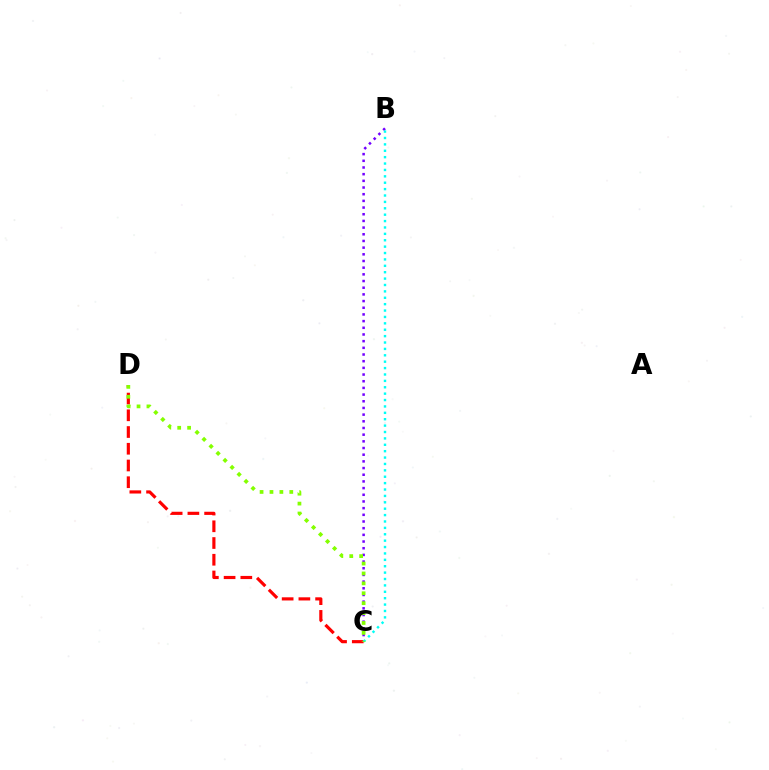{('B', 'C'): [{'color': '#7200ff', 'line_style': 'dotted', 'thickness': 1.81}, {'color': '#00fff6', 'line_style': 'dotted', 'thickness': 1.74}], ('C', 'D'): [{'color': '#ff0000', 'line_style': 'dashed', 'thickness': 2.27}, {'color': '#84ff00', 'line_style': 'dotted', 'thickness': 2.69}]}